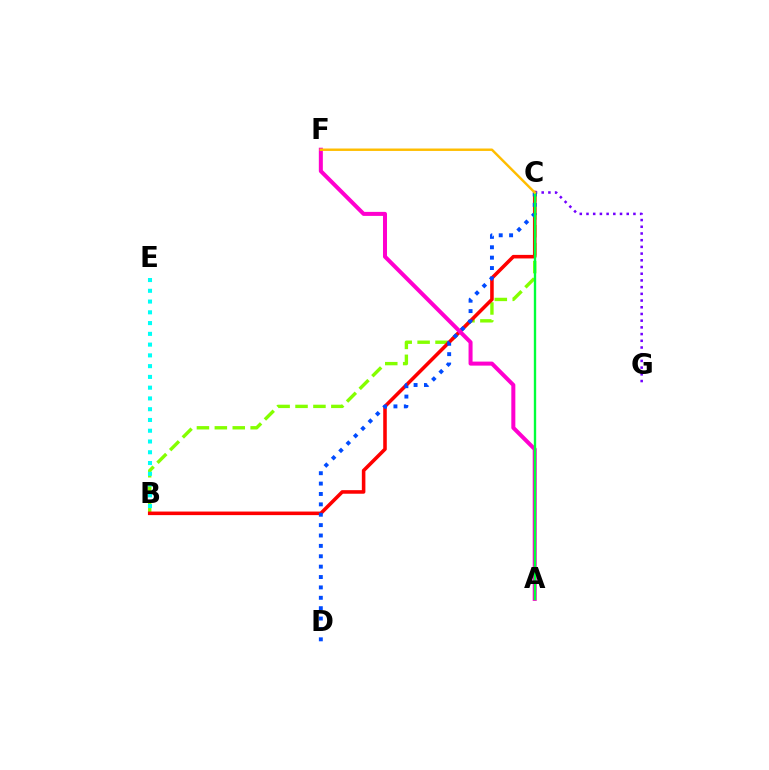{('B', 'C'): [{'color': '#84ff00', 'line_style': 'dashed', 'thickness': 2.43}, {'color': '#ff0000', 'line_style': 'solid', 'thickness': 2.56}], ('C', 'G'): [{'color': '#7200ff', 'line_style': 'dotted', 'thickness': 1.82}], ('C', 'D'): [{'color': '#004bff', 'line_style': 'dotted', 'thickness': 2.82}], ('B', 'E'): [{'color': '#00fff6', 'line_style': 'dotted', 'thickness': 2.92}], ('A', 'F'): [{'color': '#ff00cf', 'line_style': 'solid', 'thickness': 2.89}], ('A', 'C'): [{'color': '#00ff39', 'line_style': 'solid', 'thickness': 1.7}], ('C', 'F'): [{'color': '#ffbd00', 'line_style': 'solid', 'thickness': 1.75}]}